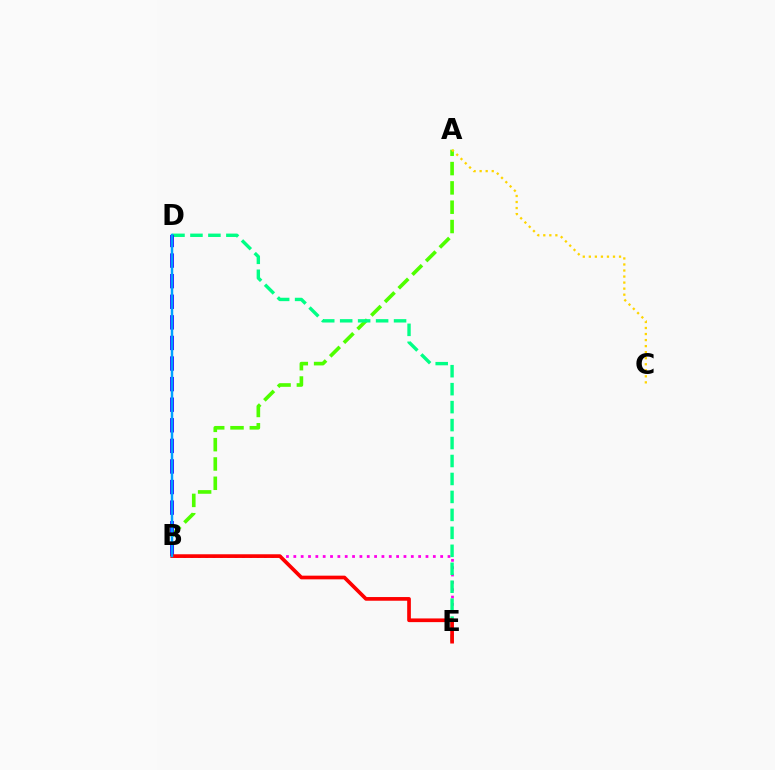{('B', 'E'): [{'color': '#ff00ed', 'line_style': 'dotted', 'thickness': 1.99}, {'color': '#ff0000', 'line_style': 'solid', 'thickness': 2.65}], ('A', 'B'): [{'color': '#4fff00', 'line_style': 'dashed', 'thickness': 2.62}], ('D', 'E'): [{'color': '#00ff86', 'line_style': 'dashed', 'thickness': 2.44}], ('B', 'D'): [{'color': '#3700ff', 'line_style': 'dashed', 'thickness': 2.8}, {'color': '#009eff', 'line_style': 'solid', 'thickness': 1.77}], ('A', 'C'): [{'color': '#ffd500', 'line_style': 'dotted', 'thickness': 1.64}]}